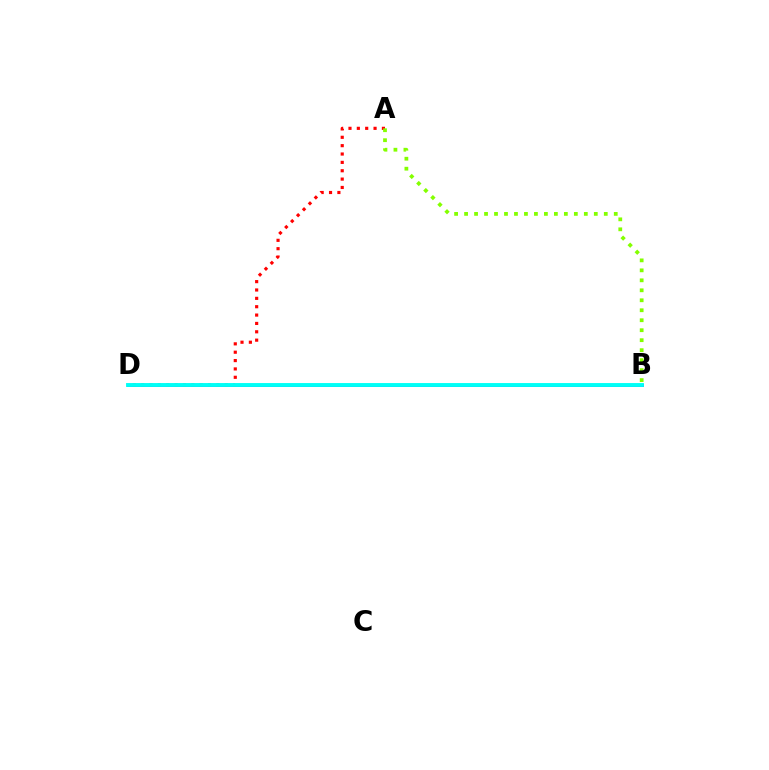{('B', 'D'): [{'color': '#7200ff', 'line_style': 'solid', 'thickness': 2.06}, {'color': '#00fff6', 'line_style': 'solid', 'thickness': 2.8}], ('A', 'D'): [{'color': '#ff0000', 'line_style': 'dotted', 'thickness': 2.27}], ('A', 'B'): [{'color': '#84ff00', 'line_style': 'dotted', 'thickness': 2.71}]}